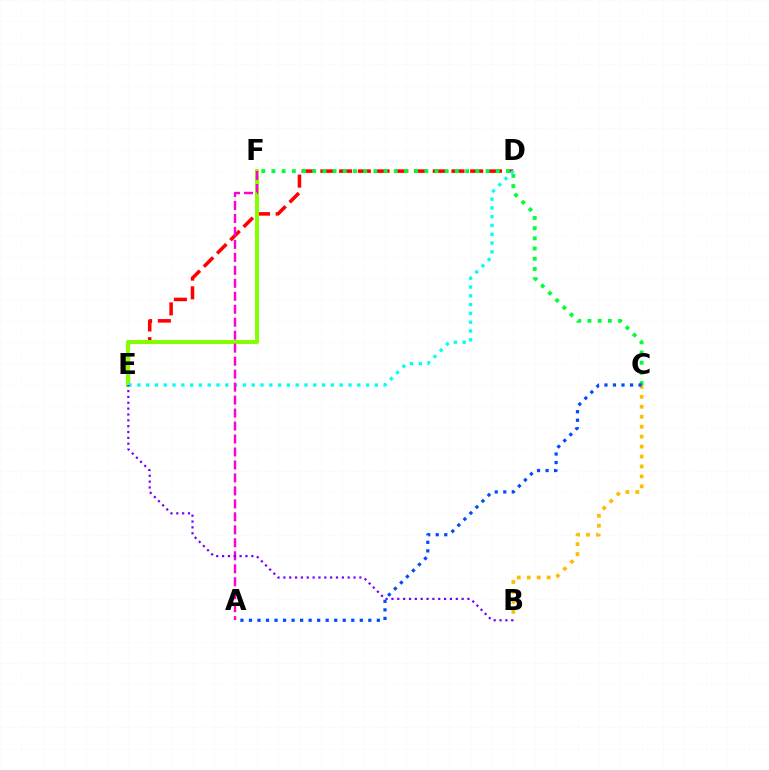{('D', 'E'): [{'color': '#ff0000', 'line_style': 'dashed', 'thickness': 2.54}, {'color': '#00fff6', 'line_style': 'dotted', 'thickness': 2.39}], ('C', 'F'): [{'color': '#00ff39', 'line_style': 'dotted', 'thickness': 2.77}], ('E', 'F'): [{'color': '#84ff00', 'line_style': 'solid', 'thickness': 2.85}], ('A', 'F'): [{'color': '#ff00cf', 'line_style': 'dashed', 'thickness': 1.76}], ('B', 'C'): [{'color': '#ffbd00', 'line_style': 'dotted', 'thickness': 2.7}], ('A', 'C'): [{'color': '#004bff', 'line_style': 'dotted', 'thickness': 2.32}], ('B', 'E'): [{'color': '#7200ff', 'line_style': 'dotted', 'thickness': 1.59}]}